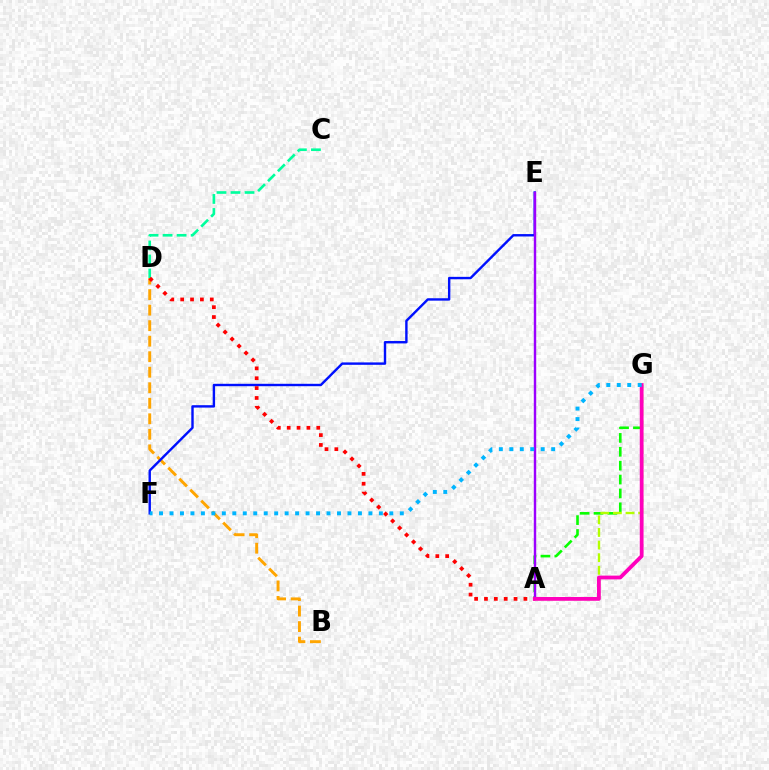{('B', 'D'): [{'color': '#ffa500', 'line_style': 'dashed', 'thickness': 2.11}], ('E', 'F'): [{'color': '#0010ff', 'line_style': 'solid', 'thickness': 1.73}], ('C', 'D'): [{'color': '#00ff9d', 'line_style': 'dashed', 'thickness': 1.91}], ('A', 'G'): [{'color': '#08ff00', 'line_style': 'dashed', 'thickness': 1.89}, {'color': '#b3ff00', 'line_style': 'dashed', 'thickness': 1.71}, {'color': '#ff00bd', 'line_style': 'solid', 'thickness': 2.72}], ('A', 'D'): [{'color': '#ff0000', 'line_style': 'dotted', 'thickness': 2.68}], ('A', 'E'): [{'color': '#9b00ff', 'line_style': 'solid', 'thickness': 1.74}], ('F', 'G'): [{'color': '#00b5ff', 'line_style': 'dotted', 'thickness': 2.84}]}